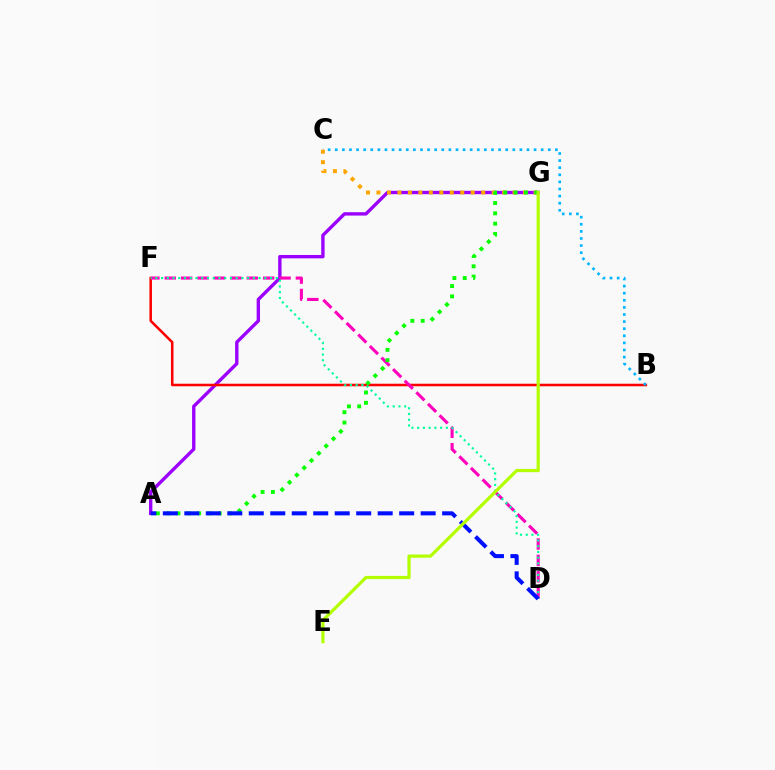{('A', 'G'): [{'color': '#9b00ff', 'line_style': 'solid', 'thickness': 2.42}, {'color': '#08ff00', 'line_style': 'dotted', 'thickness': 2.8}], ('B', 'F'): [{'color': '#ff0000', 'line_style': 'solid', 'thickness': 1.83}], ('D', 'F'): [{'color': '#ff00bd', 'line_style': 'dashed', 'thickness': 2.23}, {'color': '#00ff9d', 'line_style': 'dotted', 'thickness': 1.56}], ('B', 'C'): [{'color': '#00b5ff', 'line_style': 'dotted', 'thickness': 1.93}], ('C', 'G'): [{'color': '#ffa500', 'line_style': 'dotted', 'thickness': 2.85}], ('A', 'D'): [{'color': '#0010ff', 'line_style': 'dashed', 'thickness': 2.92}], ('E', 'G'): [{'color': '#b3ff00', 'line_style': 'solid', 'thickness': 2.31}]}